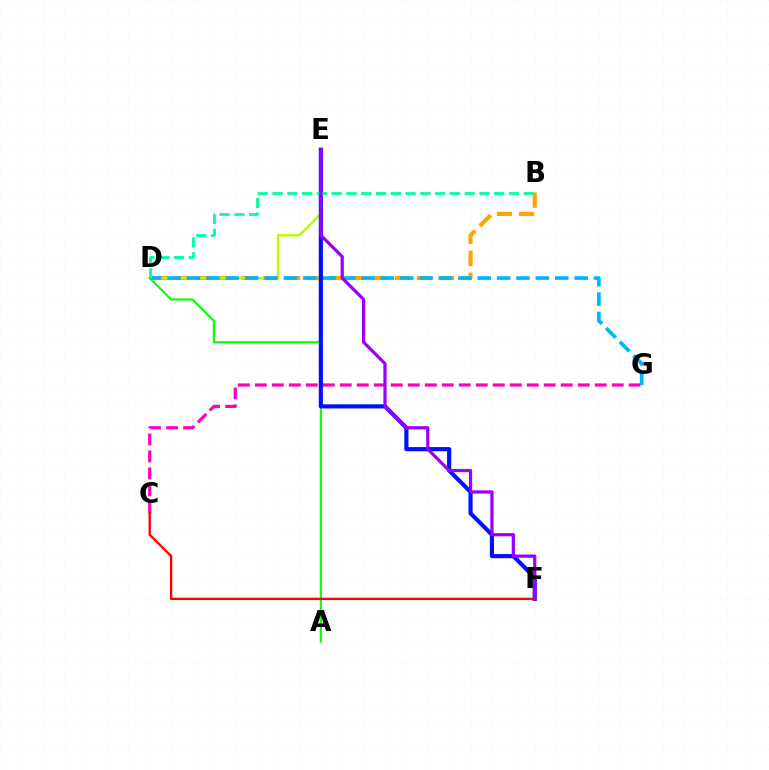{('B', 'D'): [{'color': '#ffa500', 'line_style': 'dashed', 'thickness': 2.98}, {'color': '#00ff9d', 'line_style': 'dashed', 'thickness': 2.01}], ('C', 'G'): [{'color': '#ff00bd', 'line_style': 'dashed', 'thickness': 2.31}], ('D', 'E'): [{'color': '#b3ff00', 'line_style': 'solid', 'thickness': 1.76}], ('A', 'D'): [{'color': '#08ff00', 'line_style': 'solid', 'thickness': 1.53}], ('D', 'G'): [{'color': '#00b5ff', 'line_style': 'dashed', 'thickness': 2.63}], ('E', 'F'): [{'color': '#0010ff', 'line_style': 'solid', 'thickness': 2.99}, {'color': '#9b00ff', 'line_style': 'solid', 'thickness': 2.32}], ('C', 'F'): [{'color': '#ff0000', 'line_style': 'solid', 'thickness': 1.68}]}